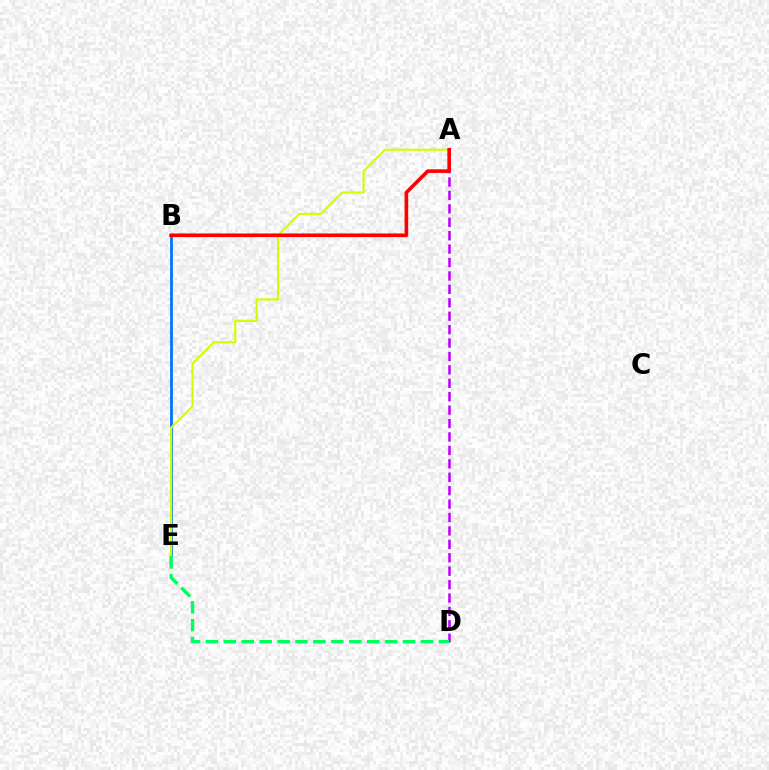{('A', 'D'): [{'color': '#b900ff', 'line_style': 'dashed', 'thickness': 1.82}], ('B', 'E'): [{'color': '#0074ff', 'line_style': 'solid', 'thickness': 1.99}], ('A', 'E'): [{'color': '#d1ff00', 'line_style': 'solid', 'thickness': 1.54}], ('D', 'E'): [{'color': '#00ff5c', 'line_style': 'dashed', 'thickness': 2.43}], ('A', 'B'): [{'color': '#ff0000', 'line_style': 'solid', 'thickness': 2.6}]}